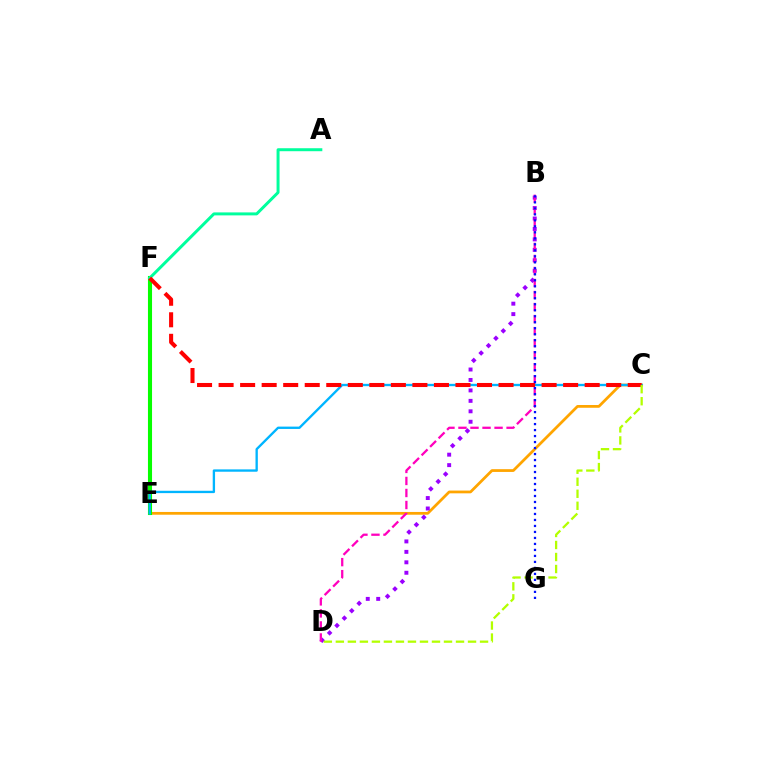{('C', 'E'): [{'color': '#ffa500', 'line_style': 'solid', 'thickness': 1.98}, {'color': '#00b5ff', 'line_style': 'solid', 'thickness': 1.69}], ('E', 'F'): [{'color': '#08ff00', 'line_style': 'solid', 'thickness': 2.94}], ('A', 'F'): [{'color': '#00ff9d', 'line_style': 'solid', 'thickness': 2.14}], ('B', 'D'): [{'color': '#9b00ff', 'line_style': 'dotted', 'thickness': 2.84}, {'color': '#ff00bd', 'line_style': 'dashed', 'thickness': 1.63}], ('C', 'F'): [{'color': '#ff0000', 'line_style': 'dashed', 'thickness': 2.93}], ('C', 'D'): [{'color': '#b3ff00', 'line_style': 'dashed', 'thickness': 1.63}], ('B', 'G'): [{'color': '#0010ff', 'line_style': 'dotted', 'thickness': 1.63}]}